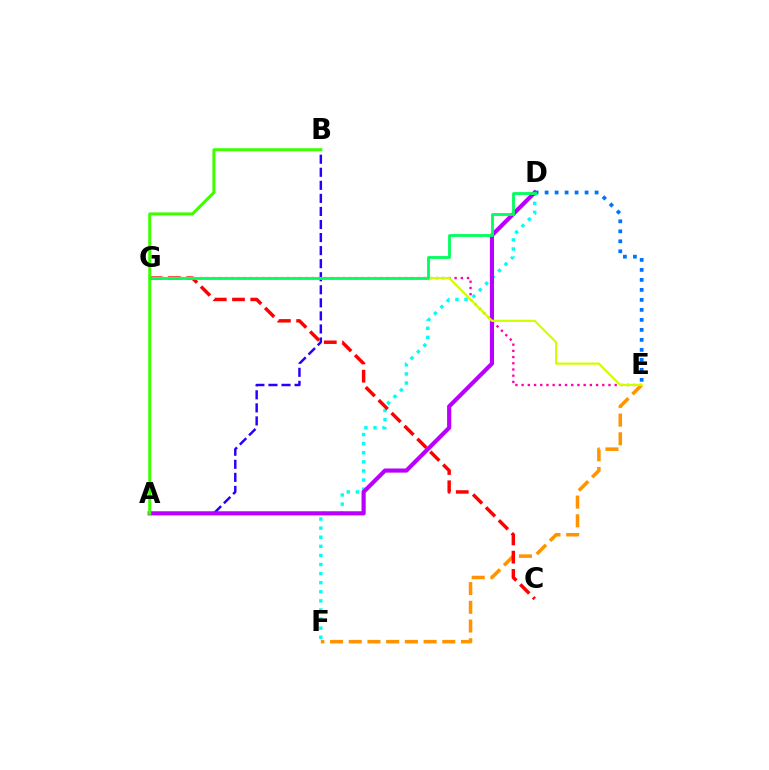{('E', 'G'): [{'color': '#ff00ac', 'line_style': 'dotted', 'thickness': 1.69}, {'color': '#d1ff00', 'line_style': 'solid', 'thickness': 1.59}], ('D', 'F'): [{'color': '#00fff6', 'line_style': 'dotted', 'thickness': 2.47}], ('A', 'B'): [{'color': '#2500ff', 'line_style': 'dashed', 'thickness': 1.77}, {'color': '#3dff00', 'line_style': 'solid', 'thickness': 2.16}], ('A', 'D'): [{'color': '#b900ff', 'line_style': 'solid', 'thickness': 2.98}], ('E', 'F'): [{'color': '#ff9400', 'line_style': 'dashed', 'thickness': 2.54}], ('C', 'G'): [{'color': '#ff0000', 'line_style': 'dashed', 'thickness': 2.48}], ('D', 'E'): [{'color': '#0074ff', 'line_style': 'dotted', 'thickness': 2.72}], ('D', 'G'): [{'color': '#00ff5c', 'line_style': 'solid', 'thickness': 2.02}]}